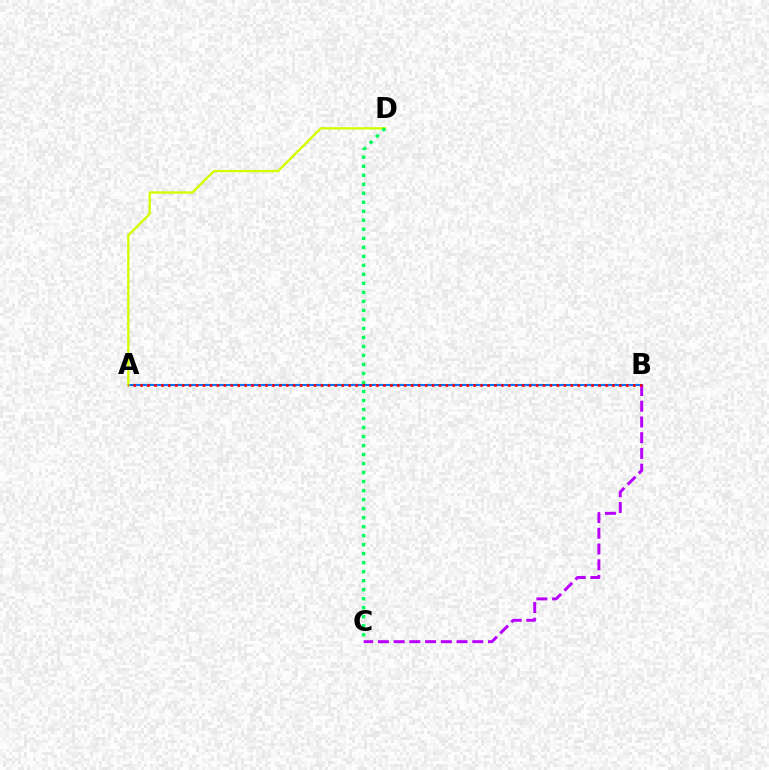{('A', 'B'): [{'color': '#0074ff', 'line_style': 'solid', 'thickness': 1.51}, {'color': '#ff0000', 'line_style': 'dotted', 'thickness': 1.89}], ('B', 'C'): [{'color': '#b900ff', 'line_style': 'dashed', 'thickness': 2.14}], ('A', 'D'): [{'color': '#d1ff00', 'line_style': 'solid', 'thickness': 1.69}], ('C', 'D'): [{'color': '#00ff5c', 'line_style': 'dotted', 'thickness': 2.45}]}